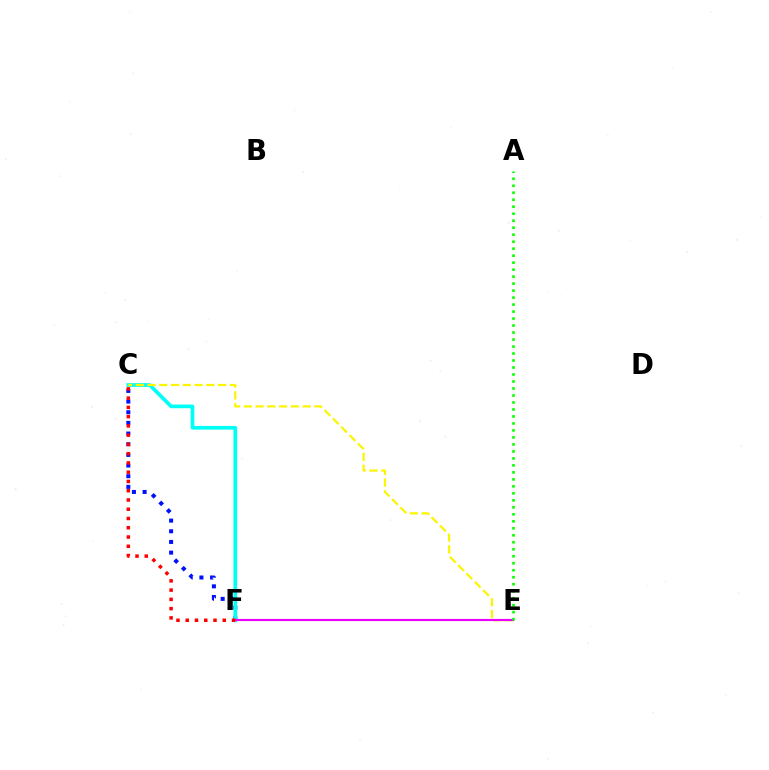{('C', 'F'): [{'color': '#0010ff', 'line_style': 'dotted', 'thickness': 2.9}, {'color': '#00fff6', 'line_style': 'solid', 'thickness': 2.66}, {'color': '#ff0000', 'line_style': 'dotted', 'thickness': 2.52}], ('C', 'E'): [{'color': '#fcf500', 'line_style': 'dashed', 'thickness': 1.6}], ('E', 'F'): [{'color': '#ee00ff', 'line_style': 'solid', 'thickness': 1.55}], ('A', 'E'): [{'color': '#08ff00', 'line_style': 'dotted', 'thickness': 1.9}]}